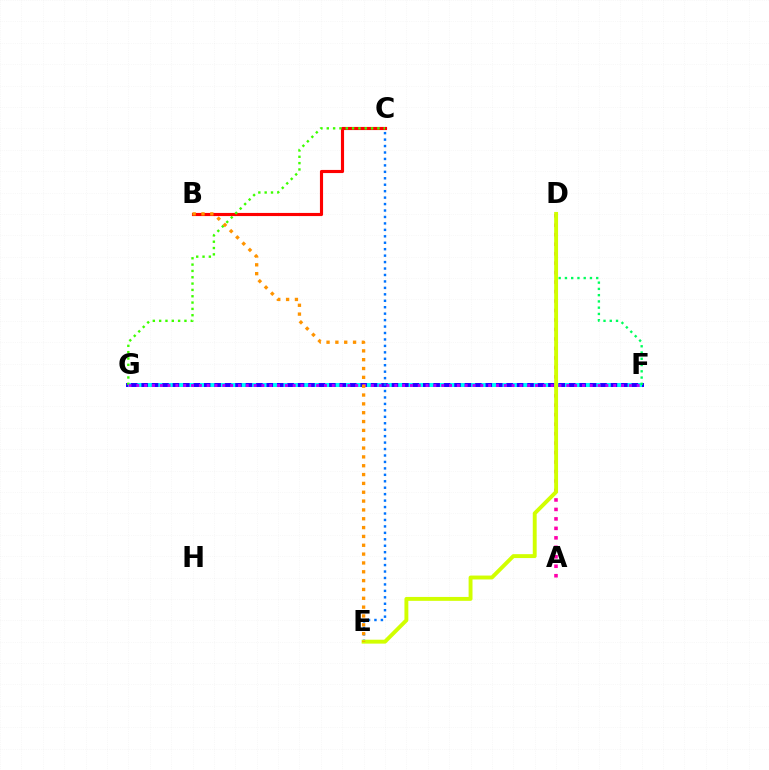{('B', 'C'): [{'color': '#ff0000', 'line_style': 'solid', 'thickness': 2.26}], ('F', 'G'): [{'color': '#2500ff', 'line_style': 'solid', 'thickness': 2.85}, {'color': '#00fff6', 'line_style': 'dotted', 'thickness': 2.83}, {'color': '#b900ff', 'line_style': 'dotted', 'thickness': 2.12}], ('C', 'E'): [{'color': '#0074ff', 'line_style': 'dotted', 'thickness': 1.75}], ('A', 'D'): [{'color': '#ff00ac', 'line_style': 'dotted', 'thickness': 2.57}], ('D', 'F'): [{'color': '#00ff5c', 'line_style': 'dotted', 'thickness': 1.7}], ('D', 'E'): [{'color': '#d1ff00', 'line_style': 'solid', 'thickness': 2.81}], ('C', 'G'): [{'color': '#3dff00', 'line_style': 'dotted', 'thickness': 1.72}], ('B', 'E'): [{'color': '#ff9400', 'line_style': 'dotted', 'thickness': 2.4}]}